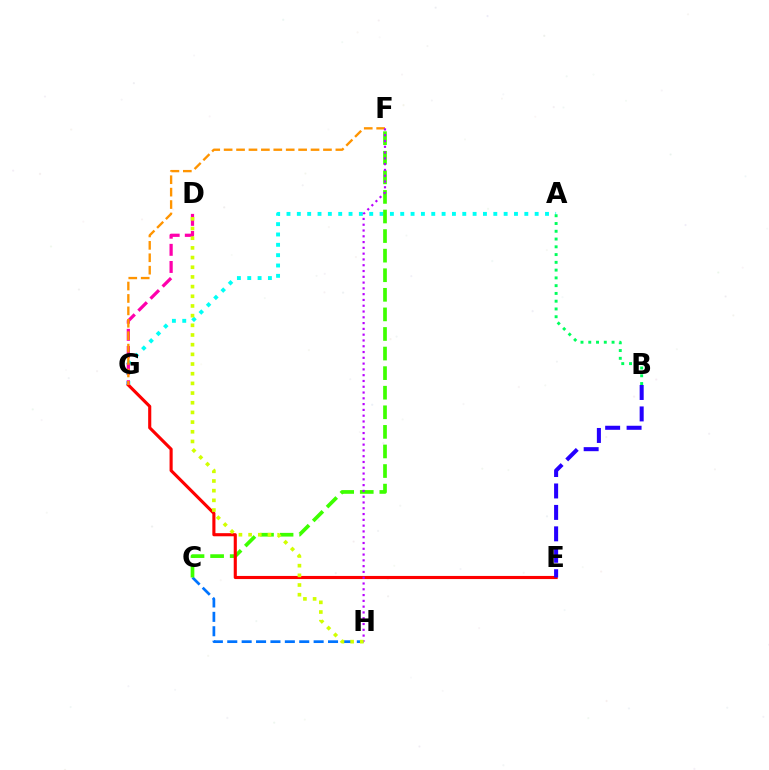{('C', 'H'): [{'color': '#0074ff', 'line_style': 'dashed', 'thickness': 1.96}], ('A', 'G'): [{'color': '#00fff6', 'line_style': 'dotted', 'thickness': 2.81}], ('C', 'F'): [{'color': '#3dff00', 'line_style': 'dashed', 'thickness': 2.66}], ('E', 'G'): [{'color': '#ff0000', 'line_style': 'solid', 'thickness': 2.24}], ('A', 'B'): [{'color': '#00ff5c', 'line_style': 'dotted', 'thickness': 2.11}], ('D', 'G'): [{'color': '#ff00ac', 'line_style': 'dashed', 'thickness': 2.33}], ('F', 'G'): [{'color': '#ff9400', 'line_style': 'dashed', 'thickness': 1.69}], ('F', 'H'): [{'color': '#b900ff', 'line_style': 'dotted', 'thickness': 1.57}], ('B', 'E'): [{'color': '#2500ff', 'line_style': 'dashed', 'thickness': 2.91}], ('D', 'H'): [{'color': '#d1ff00', 'line_style': 'dotted', 'thickness': 2.63}]}